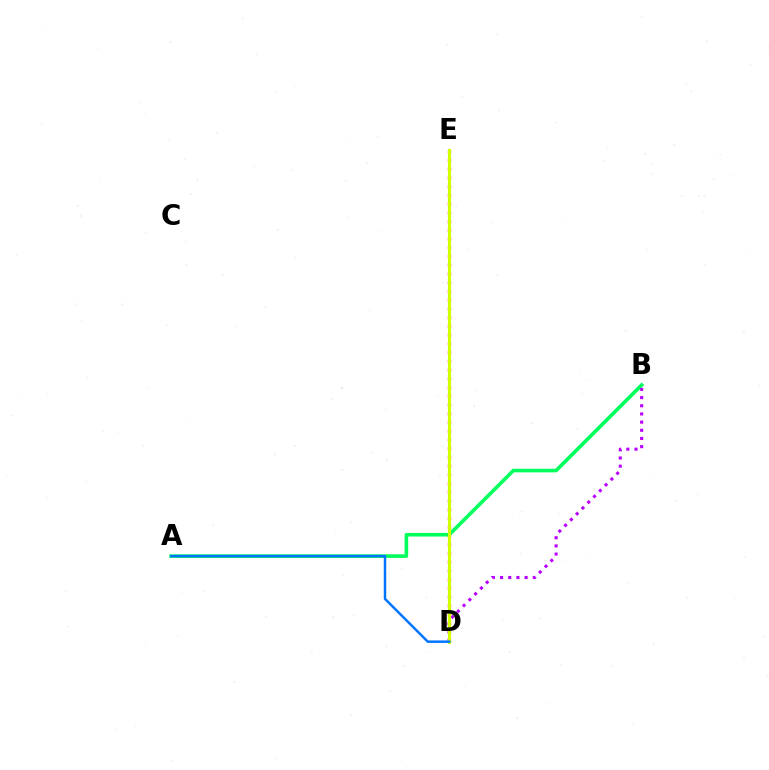{('A', 'B'): [{'color': '#00ff5c', 'line_style': 'solid', 'thickness': 2.59}], ('D', 'E'): [{'color': '#ff0000', 'line_style': 'dotted', 'thickness': 2.37}, {'color': '#d1ff00', 'line_style': 'solid', 'thickness': 2.23}], ('B', 'D'): [{'color': '#b900ff', 'line_style': 'dotted', 'thickness': 2.22}], ('A', 'D'): [{'color': '#0074ff', 'line_style': 'solid', 'thickness': 1.78}]}